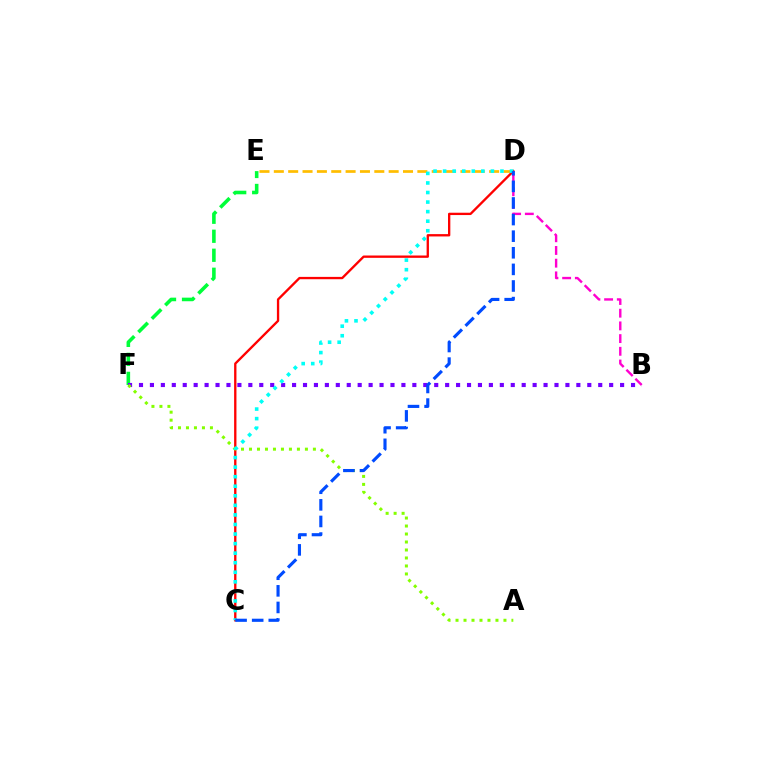{('B', 'D'): [{'color': '#ff00cf', 'line_style': 'dashed', 'thickness': 1.73}], ('E', 'F'): [{'color': '#00ff39', 'line_style': 'dashed', 'thickness': 2.58}], ('B', 'F'): [{'color': '#7200ff', 'line_style': 'dotted', 'thickness': 2.97}], ('D', 'E'): [{'color': '#ffbd00', 'line_style': 'dashed', 'thickness': 1.95}], ('C', 'D'): [{'color': '#ff0000', 'line_style': 'solid', 'thickness': 1.68}, {'color': '#00fff6', 'line_style': 'dotted', 'thickness': 2.6}, {'color': '#004bff', 'line_style': 'dashed', 'thickness': 2.26}], ('A', 'F'): [{'color': '#84ff00', 'line_style': 'dotted', 'thickness': 2.17}]}